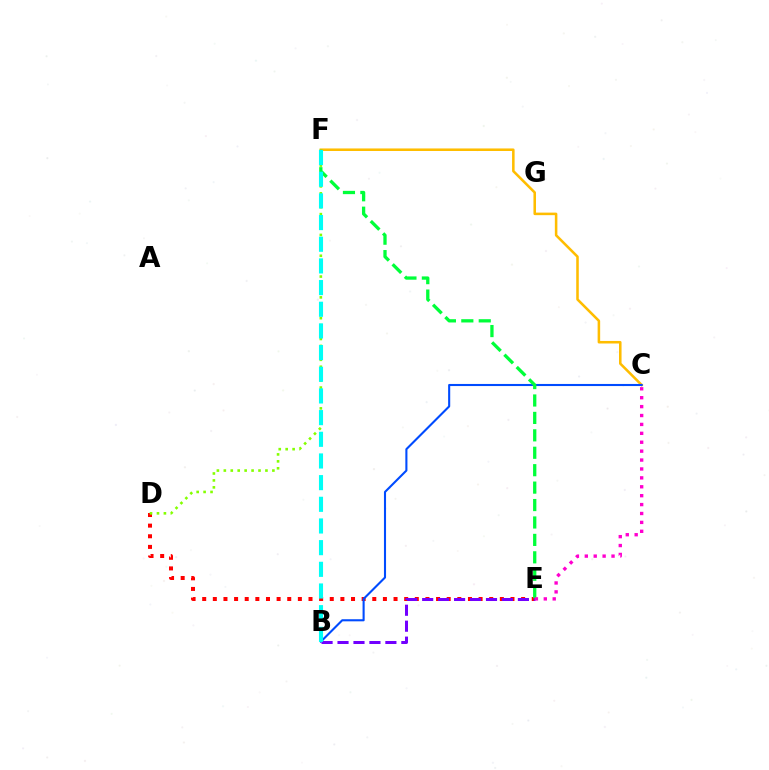{('C', 'F'): [{'color': '#ffbd00', 'line_style': 'solid', 'thickness': 1.83}], ('D', 'E'): [{'color': '#ff0000', 'line_style': 'dotted', 'thickness': 2.89}], ('B', 'C'): [{'color': '#004bff', 'line_style': 'solid', 'thickness': 1.51}], ('B', 'E'): [{'color': '#7200ff', 'line_style': 'dashed', 'thickness': 2.17}], ('D', 'F'): [{'color': '#84ff00', 'line_style': 'dotted', 'thickness': 1.88}], ('E', 'F'): [{'color': '#00ff39', 'line_style': 'dashed', 'thickness': 2.37}], ('B', 'F'): [{'color': '#00fff6', 'line_style': 'dashed', 'thickness': 2.94}], ('C', 'E'): [{'color': '#ff00cf', 'line_style': 'dotted', 'thickness': 2.42}]}